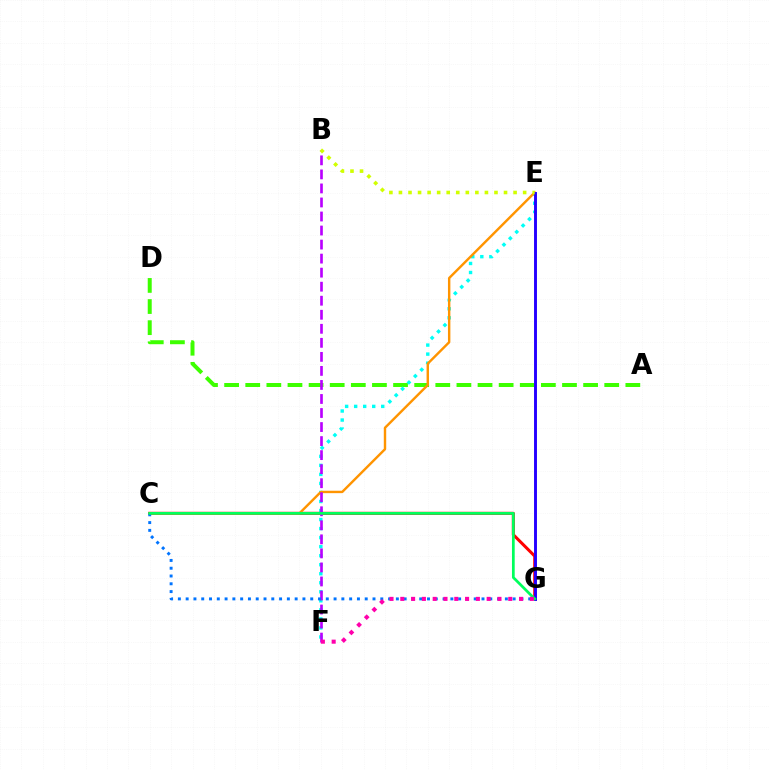{('A', 'D'): [{'color': '#3dff00', 'line_style': 'dashed', 'thickness': 2.87}], ('E', 'F'): [{'color': '#00fff6', 'line_style': 'dotted', 'thickness': 2.45}], ('C', 'G'): [{'color': '#ff0000', 'line_style': 'solid', 'thickness': 2.19}, {'color': '#0074ff', 'line_style': 'dotted', 'thickness': 2.12}, {'color': '#00ff5c', 'line_style': 'solid', 'thickness': 1.97}], ('C', 'E'): [{'color': '#ff9400', 'line_style': 'solid', 'thickness': 1.74}], ('E', 'G'): [{'color': '#2500ff', 'line_style': 'solid', 'thickness': 2.1}], ('B', 'F'): [{'color': '#b900ff', 'line_style': 'dashed', 'thickness': 1.91}], ('B', 'E'): [{'color': '#d1ff00', 'line_style': 'dotted', 'thickness': 2.6}], ('F', 'G'): [{'color': '#ff00ac', 'line_style': 'dotted', 'thickness': 2.93}]}